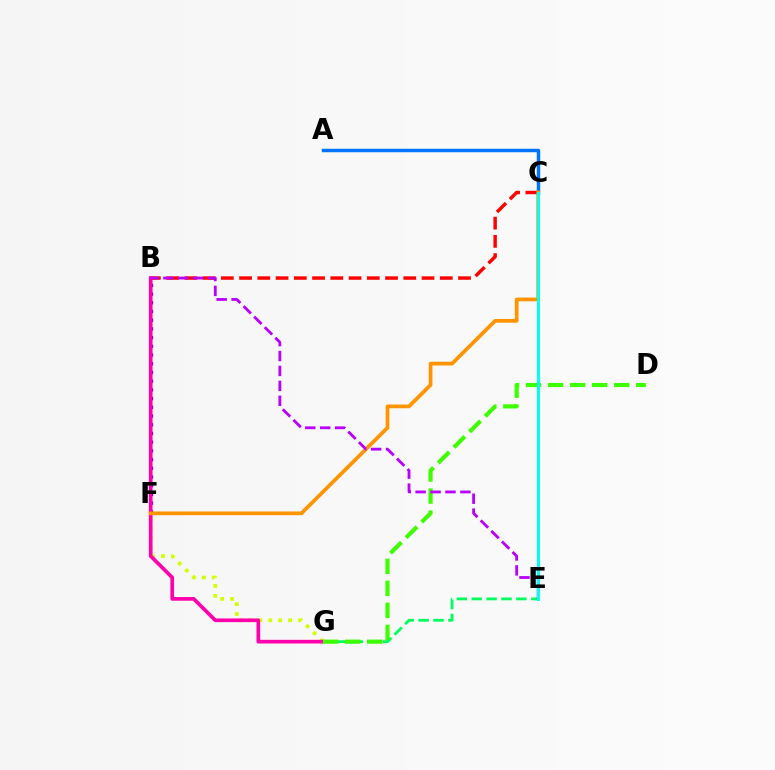{('B', 'F'): [{'color': '#2500ff', 'line_style': 'dotted', 'thickness': 2.37}], ('F', 'G'): [{'color': '#d1ff00', 'line_style': 'dotted', 'thickness': 2.7}], ('B', 'C'): [{'color': '#ff0000', 'line_style': 'dashed', 'thickness': 2.48}], ('E', 'G'): [{'color': '#00ff5c', 'line_style': 'dashed', 'thickness': 2.02}], ('B', 'G'): [{'color': '#ff00ac', 'line_style': 'solid', 'thickness': 2.65}], ('D', 'G'): [{'color': '#3dff00', 'line_style': 'dashed', 'thickness': 2.99}], ('A', 'C'): [{'color': '#0074ff', 'line_style': 'solid', 'thickness': 2.49}], ('C', 'F'): [{'color': '#ff9400', 'line_style': 'solid', 'thickness': 2.68}], ('B', 'E'): [{'color': '#b900ff', 'line_style': 'dashed', 'thickness': 2.03}], ('C', 'E'): [{'color': '#00fff6', 'line_style': 'solid', 'thickness': 2.17}]}